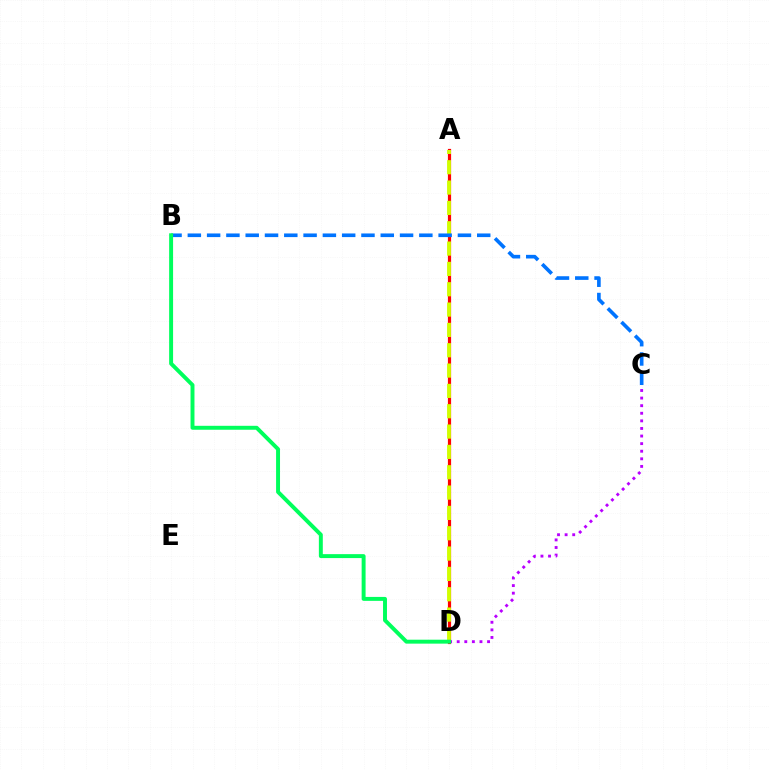{('A', 'D'): [{'color': '#ff0000', 'line_style': 'solid', 'thickness': 2.3}, {'color': '#d1ff00', 'line_style': 'dashed', 'thickness': 2.76}], ('C', 'D'): [{'color': '#b900ff', 'line_style': 'dotted', 'thickness': 2.06}], ('B', 'C'): [{'color': '#0074ff', 'line_style': 'dashed', 'thickness': 2.62}], ('B', 'D'): [{'color': '#00ff5c', 'line_style': 'solid', 'thickness': 2.84}]}